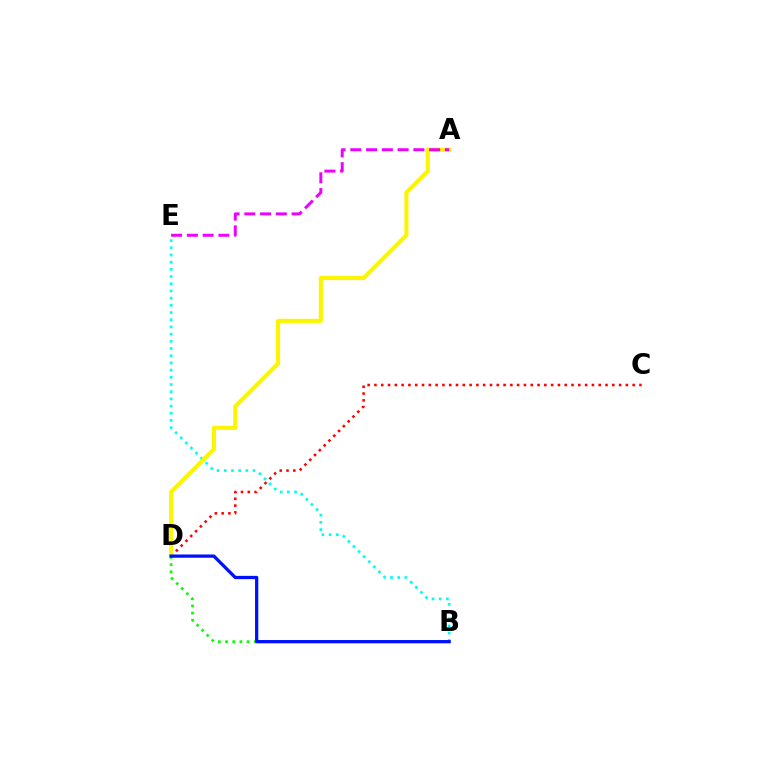{('B', 'E'): [{'color': '#00fff6', 'line_style': 'dotted', 'thickness': 1.96}], ('C', 'D'): [{'color': '#ff0000', 'line_style': 'dotted', 'thickness': 1.85}], ('A', 'D'): [{'color': '#fcf500', 'line_style': 'solid', 'thickness': 2.93}], ('A', 'E'): [{'color': '#ee00ff', 'line_style': 'dashed', 'thickness': 2.14}], ('B', 'D'): [{'color': '#08ff00', 'line_style': 'dotted', 'thickness': 1.95}, {'color': '#0010ff', 'line_style': 'solid', 'thickness': 2.35}]}